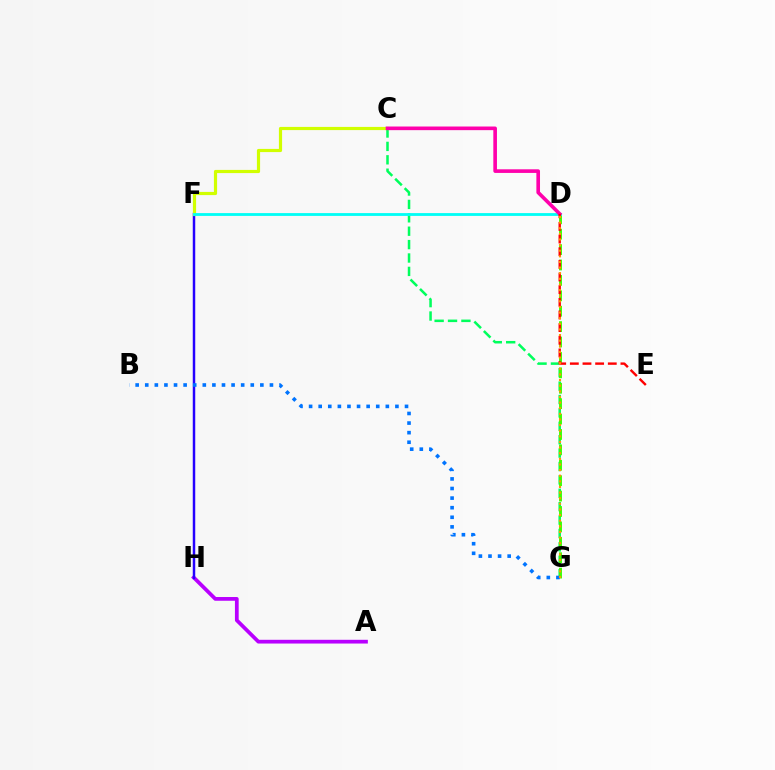{('A', 'H'): [{'color': '#b900ff', 'line_style': 'solid', 'thickness': 2.69}], ('C', 'G'): [{'color': '#00ff5c', 'line_style': 'dashed', 'thickness': 1.82}], ('F', 'H'): [{'color': '#2500ff', 'line_style': 'solid', 'thickness': 1.78}], ('D', 'G'): [{'color': '#3dff00', 'line_style': 'dashed', 'thickness': 2.09}, {'color': '#ff9400', 'line_style': 'dotted', 'thickness': 1.53}], ('B', 'G'): [{'color': '#0074ff', 'line_style': 'dotted', 'thickness': 2.61}], ('C', 'F'): [{'color': '#d1ff00', 'line_style': 'solid', 'thickness': 2.29}], ('D', 'F'): [{'color': '#00fff6', 'line_style': 'solid', 'thickness': 2.03}], ('C', 'D'): [{'color': '#ff00ac', 'line_style': 'solid', 'thickness': 2.62}], ('D', 'E'): [{'color': '#ff0000', 'line_style': 'dashed', 'thickness': 1.72}]}